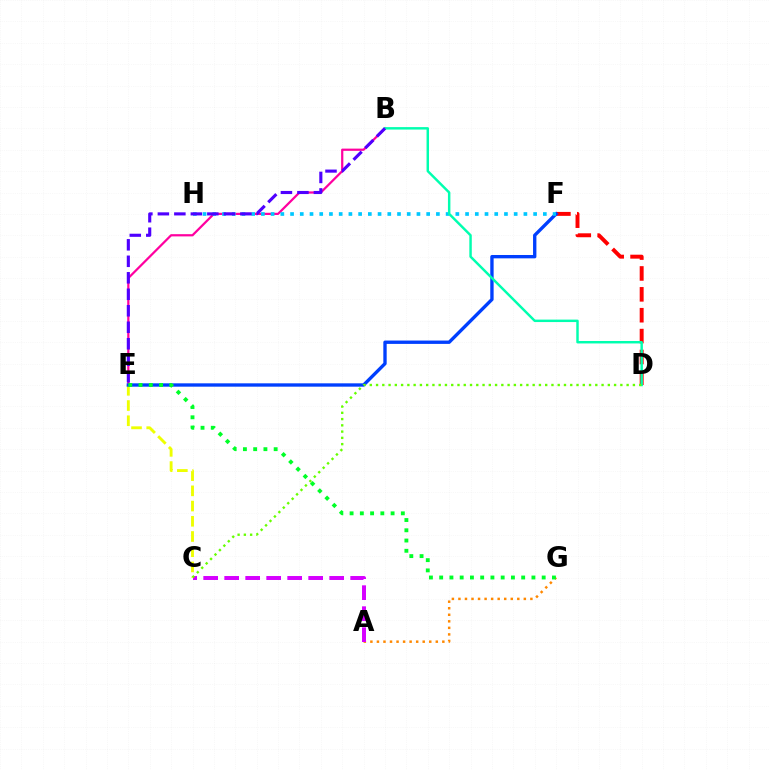{('A', 'G'): [{'color': '#ff8800', 'line_style': 'dotted', 'thickness': 1.78}], ('A', 'C'): [{'color': '#d600ff', 'line_style': 'dashed', 'thickness': 2.85}], ('B', 'E'): [{'color': '#ff00a0', 'line_style': 'solid', 'thickness': 1.6}, {'color': '#4f00ff', 'line_style': 'dashed', 'thickness': 2.24}], ('D', 'F'): [{'color': '#ff0000', 'line_style': 'dashed', 'thickness': 2.84}], ('C', 'E'): [{'color': '#eeff00', 'line_style': 'dashed', 'thickness': 2.07}], ('E', 'F'): [{'color': '#003fff', 'line_style': 'solid', 'thickness': 2.41}], ('F', 'H'): [{'color': '#00c7ff', 'line_style': 'dotted', 'thickness': 2.64}], ('B', 'D'): [{'color': '#00ffaf', 'line_style': 'solid', 'thickness': 1.77}], ('C', 'D'): [{'color': '#66ff00', 'line_style': 'dotted', 'thickness': 1.7}], ('E', 'G'): [{'color': '#00ff27', 'line_style': 'dotted', 'thickness': 2.78}]}